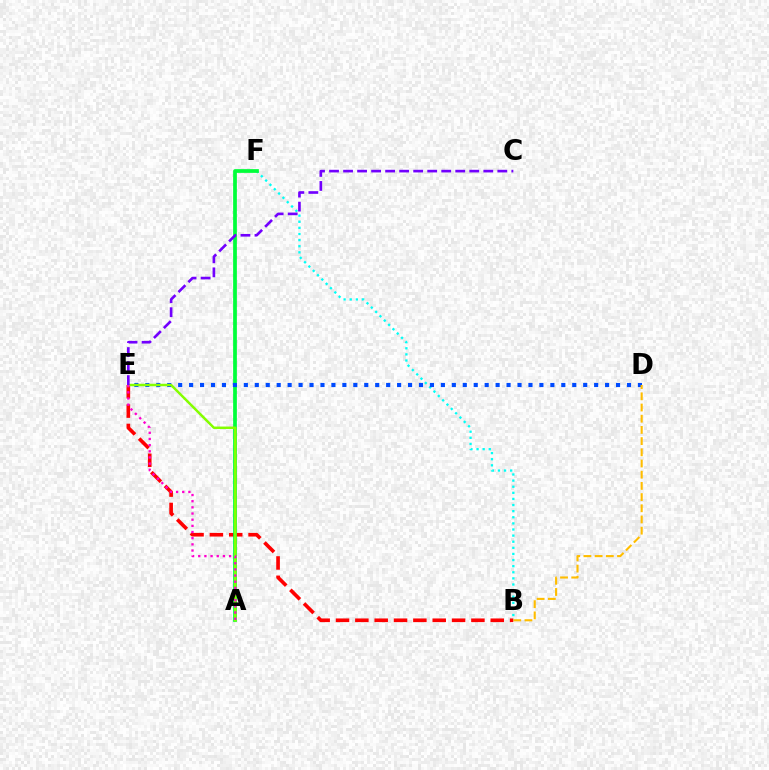{('B', 'F'): [{'color': '#00fff6', 'line_style': 'dotted', 'thickness': 1.66}], ('B', 'E'): [{'color': '#ff0000', 'line_style': 'dashed', 'thickness': 2.63}], ('A', 'F'): [{'color': '#00ff39', 'line_style': 'solid', 'thickness': 2.69}], ('D', 'E'): [{'color': '#004bff', 'line_style': 'dotted', 'thickness': 2.97}], ('A', 'E'): [{'color': '#84ff00', 'line_style': 'solid', 'thickness': 1.78}, {'color': '#ff00cf', 'line_style': 'dotted', 'thickness': 1.68}], ('B', 'D'): [{'color': '#ffbd00', 'line_style': 'dashed', 'thickness': 1.52}], ('C', 'E'): [{'color': '#7200ff', 'line_style': 'dashed', 'thickness': 1.9}]}